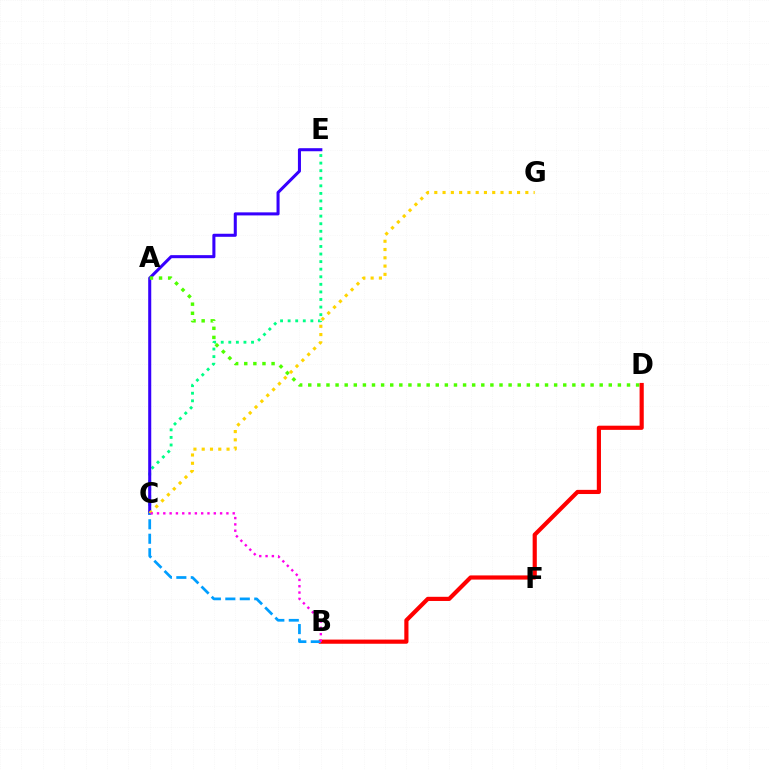{('C', 'E'): [{'color': '#00ff86', 'line_style': 'dotted', 'thickness': 2.06}, {'color': '#3700ff', 'line_style': 'solid', 'thickness': 2.19}], ('A', 'D'): [{'color': '#4fff00', 'line_style': 'dotted', 'thickness': 2.47}], ('C', 'G'): [{'color': '#ffd500', 'line_style': 'dotted', 'thickness': 2.25}], ('B', 'D'): [{'color': '#ff0000', 'line_style': 'solid', 'thickness': 3.0}], ('B', 'C'): [{'color': '#009eff', 'line_style': 'dashed', 'thickness': 1.96}, {'color': '#ff00ed', 'line_style': 'dotted', 'thickness': 1.71}]}